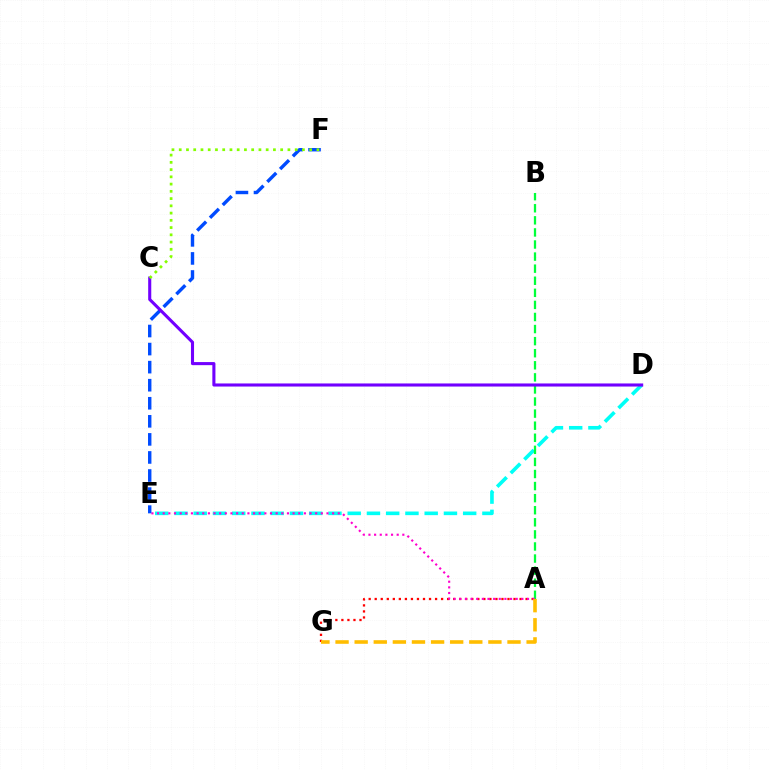{('A', 'G'): [{'color': '#ff0000', 'line_style': 'dotted', 'thickness': 1.64}, {'color': '#ffbd00', 'line_style': 'dashed', 'thickness': 2.6}], ('D', 'E'): [{'color': '#00fff6', 'line_style': 'dashed', 'thickness': 2.61}], ('A', 'B'): [{'color': '#00ff39', 'line_style': 'dashed', 'thickness': 1.64}], ('A', 'E'): [{'color': '#ff00cf', 'line_style': 'dotted', 'thickness': 1.53}], ('E', 'F'): [{'color': '#004bff', 'line_style': 'dashed', 'thickness': 2.45}], ('C', 'D'): [{'color': '#7200ff', 'line_style': 'solid', 'thickness': 2.22}], ('C', 'F'): [{'color': '#84ff00', 'line_style': 'dotted', 'thickness': 1.97}]}